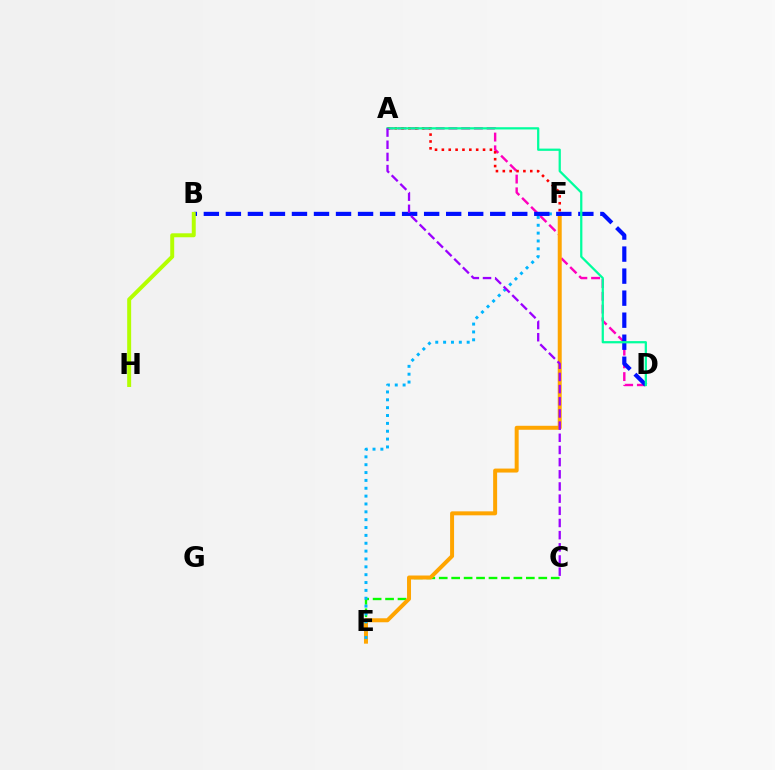{('A', 'D'): [{'color': '#ff00bd', 'line_style': 'dashed', 'thickness': 1.73}, {'color': '#00ff9d', 'line_style': 'solid', 'thickness': 1.62}], ('C', 'E'): [{'color': '#08ff00', 'line_style': 'dashed', 'thickness': 1.69}], ('E', 'F'): [{'color': '#ffa500', 'line_style': 'solid', 'thickness': 2.86}, {'color': '#00b5ff', 'line_style': 'dotted', 'thickness': 2.13}], ('A', 'F'): [{'color': '#ff0000', 'line_style': 'dotted', 'thickness': 1.86}], ('B', 'D'): [{'color': '#0010ff', 'line_style': 'dashed', 'thickness': 2.99}], ('B', 'H'): [{'color': '#b3ff00', 'line_style': 'solid', 'thickness': 2.85}], ('A', 'C'): [{'color': '#9b00ff', 'line_style': 'dashed', 'thickness': 1.65}]}